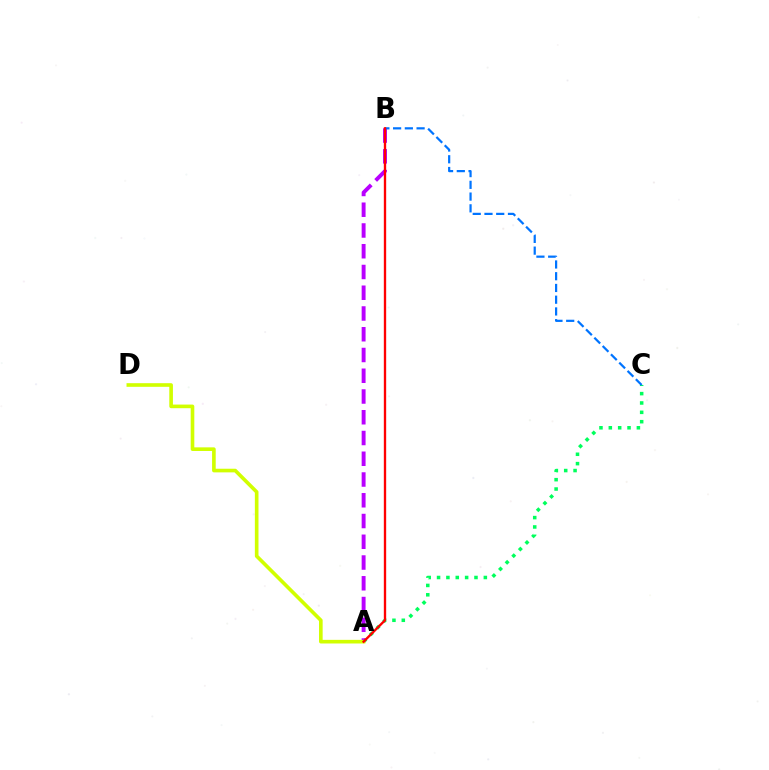{('A', 'C'): [{'color': '#00ff5c', 'line_style': 'dotted', 'thickness': 2.54}], ('A', 'B'): [{'color': '#b900ff', 'line_style': 'dashed', 'thickness': 2.82}, {'color': '#ff0000', 'line_style': 'solid', 'thickness': 1.69}], ('A', 'D'): [{'color': '#d1ff00', 'line_style': 'solid', 'thickness': 2.62}], ('B', 'C'): [{'color': '#0074ff', 'line_style': 'dashed', 'thickness': 1.6}]}